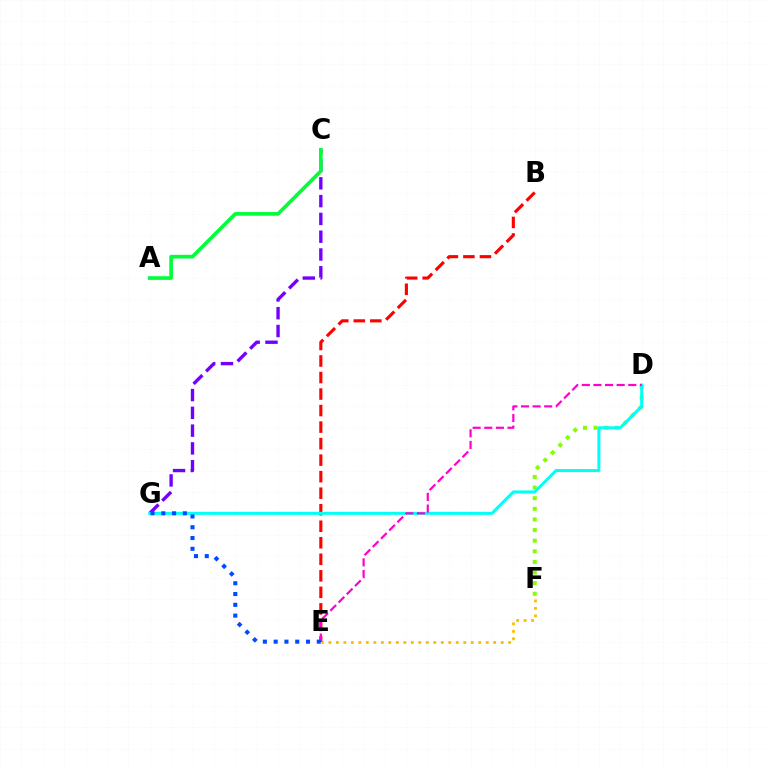{('C', 'G'): [{'color': '#7200ff', 'line_style': 'dashed', 'thickness': 2.42}], ('D', 'F'): [{'color': '#84ff00', 'line_style': 'dotted', 'thickness': 2.89}], ('E', 'F'): [{'color': '#ffbd00', 'line_style': 'dotted', 'thickness': 2.04}], ('B', 'E'): [{'color': '#ff0000', 'line_style': 'dashed', 'thickness': 2.24}], ('D', 'G'): [{'color': '#00fff6', 'line_style': 'solid', 'thickness': 2.17}], ('D', 'E'): [{'color': '#ff00cf', 'line_style': 'dashed', 'thickness': 1.58}], ('E', 'G'): [{'color': '#004bff', 'line_style': 'dotted', 'thickness': 2.93}], ('A', 'C'): [{'color': '#00ff39', 'line_style': 'solid', 'thickness': 2.64}]}